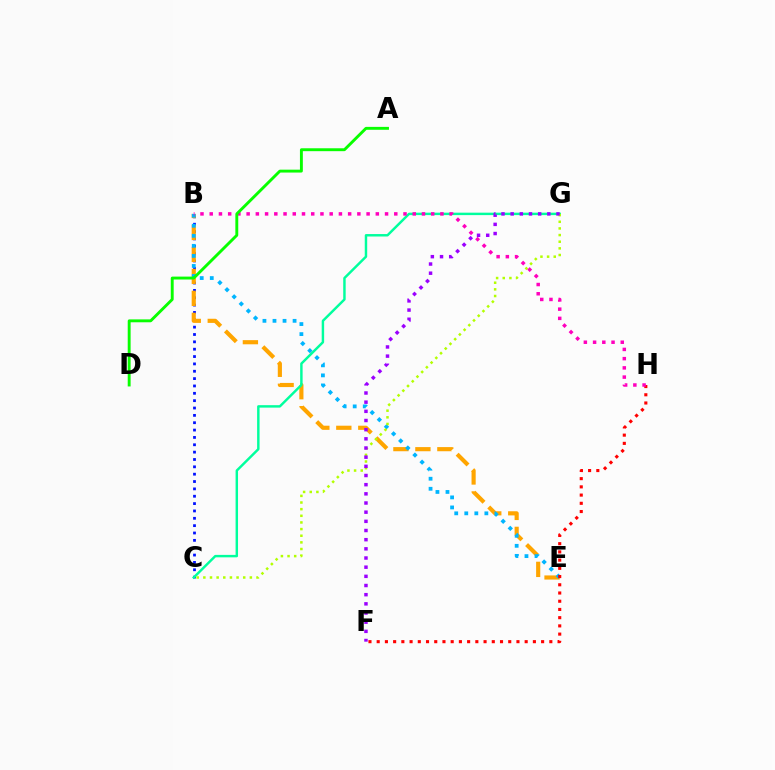{('B', 'C'): [{'color': '#0010ff', 'line_style': 'dotted', 'thickness': 2.0}], ('B', 'E'): [{'color': '#ffa500', 'line_style': 'dashed', 'thickness': 2.99}, {'color': '#00b5ff', 'line_style': 'dotted', 'thickness': 2.73}], ('F', 'H'): [{'color': '#ff0000', 'line_style': 'dotted', 'thickness': 2.23}], ('C', 'G'): [{'color': '#00ff9d', 'line_style': 'solid', 'thickness': 1.76}, {'color': '#b3ff00', 'line_style': 'dotted', 'thickness': 1.81}], ('B', 'H'): [{'color': '#ff00bd', 'line_style': 'dotted', 'thickness': 2.51}], ('F', 'G'): [{'color': '#9b00ff', 'line_style': 'dotted', 'thickness': 2.49}], ('A', 'D'): [{'color': '#08ff00', 'line_style': 'solid', 'thickness': 2.09}]}